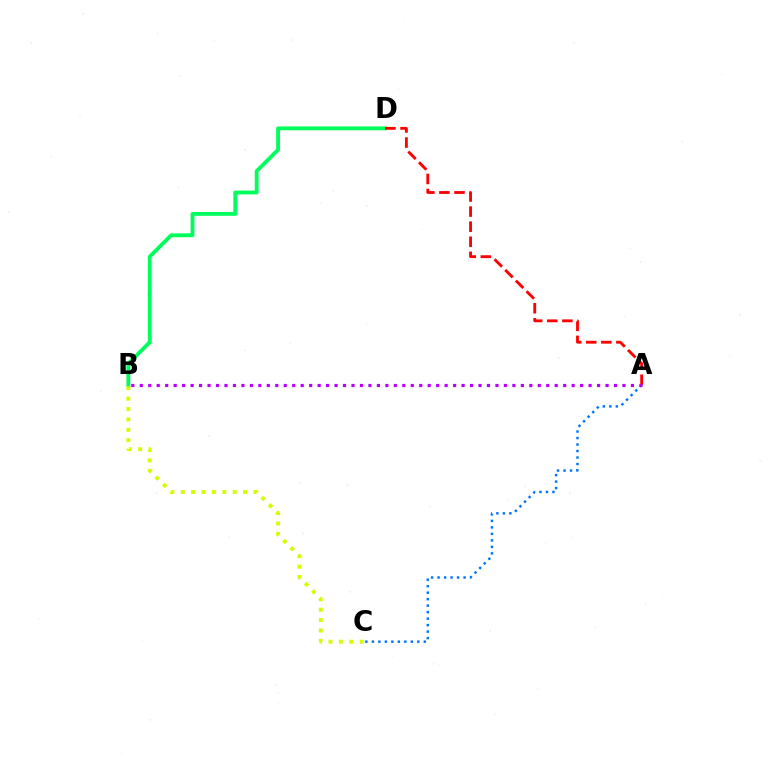{('A', 'C'): [{'color': '#0074ff', 'line_style': 'dotted', 'thickness': 1.76}], ('B', 'D'): [{'color': '#00ff5c', 'line_style': 'solid', 'thickness': 2.76}], ('A', 'D'): [{'color': '#ff0000', 'line_style': 'dashed', 'thickness': 2.05}], ('B', 'C'): [{'color': '#d1ff00', 'line_style': 'dotted', 'thickness': 2.82}], ('A', 'B'): [{'color': '#b900ff', 'line_style': 'dotted', 'thickness': 2.3}]}